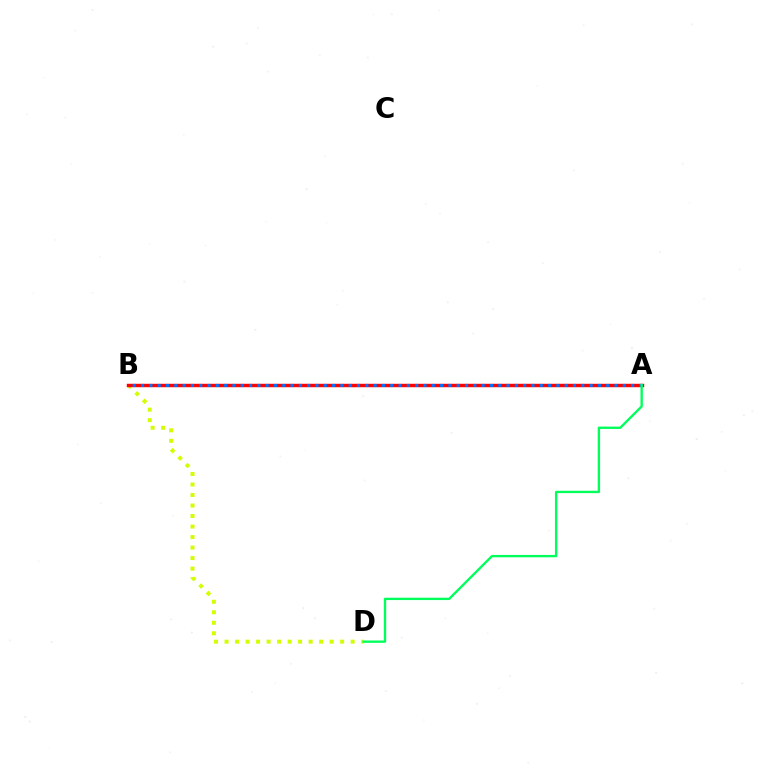{('B', 'D'): [{'color': '#d1ff00', 'line_style': 'dotted', 'thickness': 2.86}], ('A', 'B'): [{'color': '#b900ff', 'line_style': 'dashed', 'thickness': 2.14}, {'color': '#ff0000', 'line_style': 'solid', 'thickness': 2.47}, {'color': '#0074ff', 'line_style': 'dotted', 'thickness': 2.26}], ('A', 'D'): [{'color': '#00ff5c', 'line_style': 'solid', 'thickness': 1.7}]}